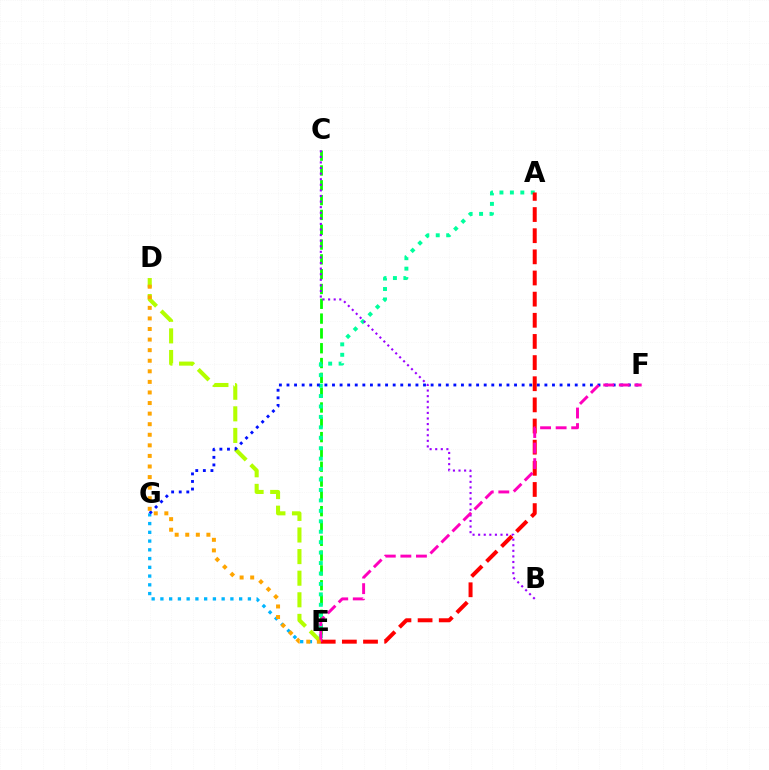{('E', 'G'): [{'color': '#00b5ff', 'line_style': 'dotted', 'thickness': 2.38}], ('C', 'E'): [{'color': '#08ff00', 'line_style': 'dashed', 'thickness': 2.01}], ('A', 'E'): [{'color': '#00ff9d', 'line_style': 'dotted', 'thickness': 2.84}, {'color': '#ff0000', 'line_style': 'dashed', 'thickness': 2.87}], ('D', 'E'): [{'color': '#b3ff00', 'line_style': 'dashed', 'thickness': 2.93}, {'color': '#ffa500', 'line_style': 'dotted', 'thickness': 2.87}], ('F', 'G'): [{'color': '#0010ff', 'line_style': 'dotted', 'thickness': 2.06}], ('B', 'C'): [{'color': '#9b00ff', 'line_style': 'dotted', 'thickness': 1.52}], ('E', 'F'): [{'color': '#ff00bd', 'line_style': 'dashed', 'thickness': 2.11}]}